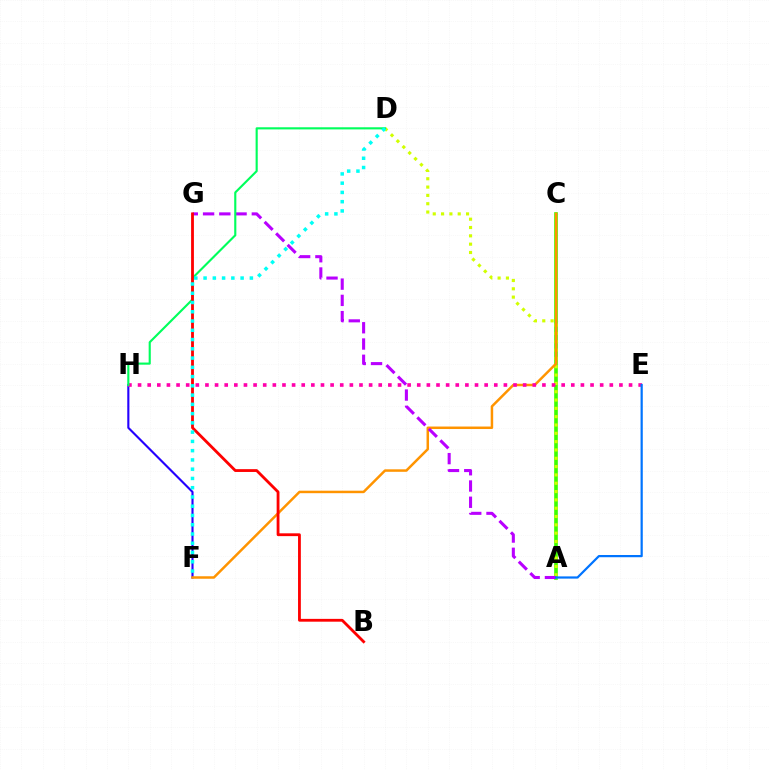{('A', 'C'): [{'color': '#3dff00', 'line_style': 'solid', 'thickness': 2.63}], ('A', 'D'): [{'color': '#d1ff00', 'line_style': 'dotted', 'thickness': 2.26}], ('F', 'H'): [{'color': '#2500ff', 'line_style': 'solid', 'thickness': 1.53}], ('C', 'F'): [{'color': '#ff9400', 'line_style': 'solid', 'thickness': 1.79}], ('A', 'G'): [{'color': '#b900ff', 'line_style': 'dashed', 'thickness': 2.21}], ('E', 'H'): [{'color': '#ff00ac', 'line_style': 'dotted', 'thickness': 2.62}], ('D', 'H'): [{'color': '#00ff5c', 'line_style': 'solid', 'thickness': 1.54}], ('B', 'G'): [{'color': '#ff0000', 'line_style': 'solid', 'thickness': 2.03}], ('A', 'E'): [{'color': '#0074ff', 'line_style': 'solid', 'thickness': 1.59}], ('D', 'F'): [{'color': '#00fff6', 'line_style': 'dotted', 'thickness': 2.52}]}